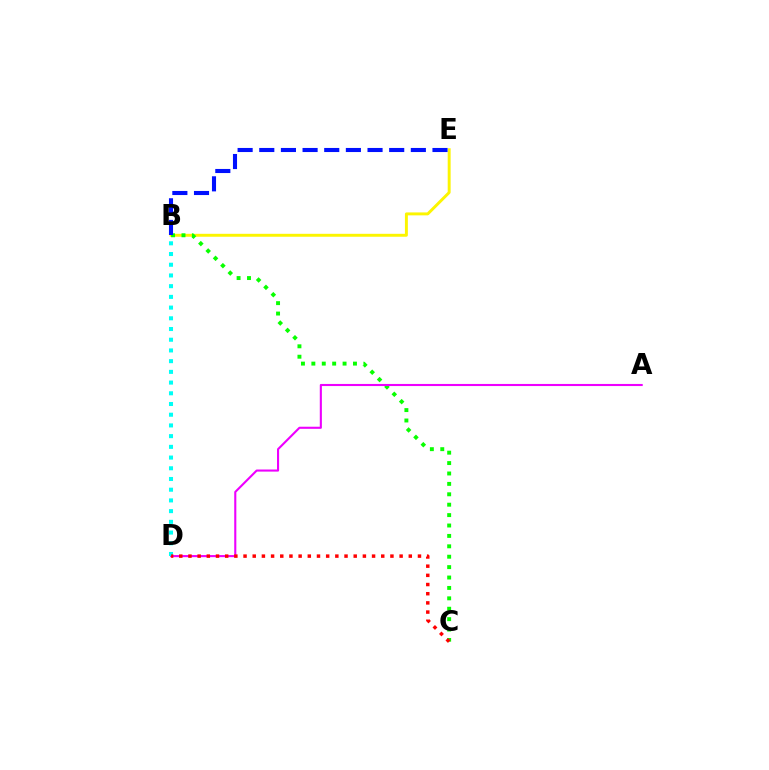{('B', 'E'): [{'color': '#fcf500', 'line_style': 'solid', 'thickness': 2.11}, {'color': '#0010ff', 'line_style': 'dashed', 'thickness': 2.94}], ('B', 'C'): [{'color': '#08ff00', 'line_style': 'dotted', 'thickness': 2.83}], ('A', 'D'): [{'color': '#ee00ff', 'line_style': 'solid', 'thickness': 1.51}], ('B', 'D'): [{'color': '#00fff6', 'line_style': 'dotted', 'thickness': 2.91}], ('C', 'D'): [{'color': '#ff0000', 'line_style': 'dotted', 'thickness': 2.49}]}